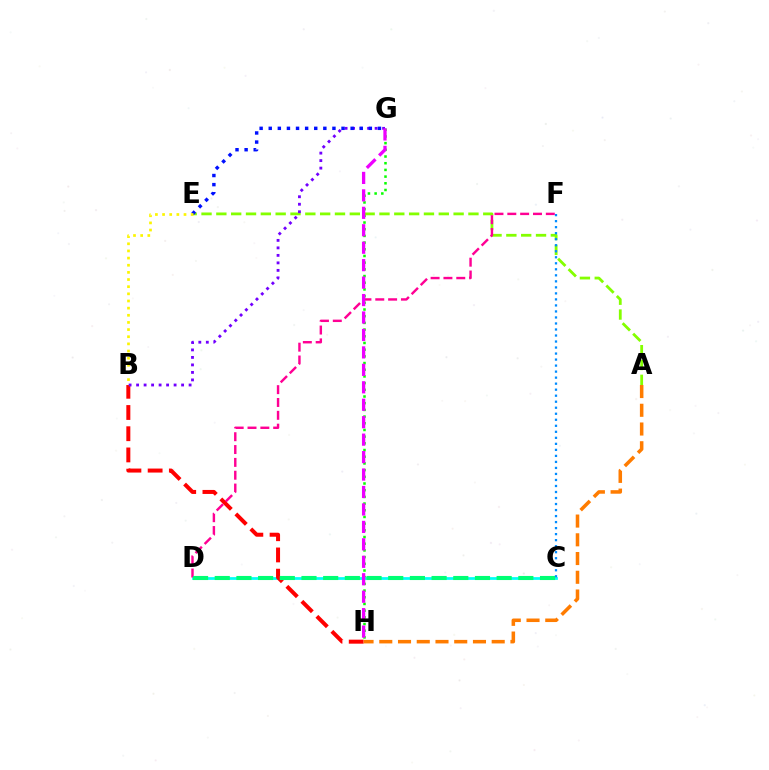{('G', 'H'): [{'color': '#08ff00', 'line_style': 'dotted', 'thickness': 1.82}, {'color': '#ee00ff', 'line_style': 'dashed', 'thickness': 2.37}], ('C', 'D'): [{'color': '#00fff6', 'line_style': 'solid', 'thickness': 1.99}, {'color': '#00ff74', 'line_style': 'dashed', 'thickness': 2.95}], ('A', 'E'): [{'color': '#84ff00', 'line_style': 'dashed', 'thickness': 2.01}], ('B', 'H'): [{'color': '#ff0000', 'line_style': 'dashed', 'thickness': 2.88}], ('B', 'G'): [{'color': '#7200ff', 'line_style': 'dotted', 'thickness': 2.04}], ('A', 'H'): [{'color': '#ff7c00', 'line_style': 'dashed', 'thickness': 2.55}], ('C', 'F'): [{'color': '#008cff', 'line_style': 'dotted', 'thickness': 1.64}], ('D', 'F'): [{'color': '#ff0094', 'line_style': 'dashed', 'thickness': 1.74}], ('E', 'G'): [{'color': '#0010ff', 'line_style': 'dotted', 'thickness': 2.47}], ('B', 'E'): [{'color': '#fcf500', 'line_style': 'dotted', 'thickness': 1.94}]}